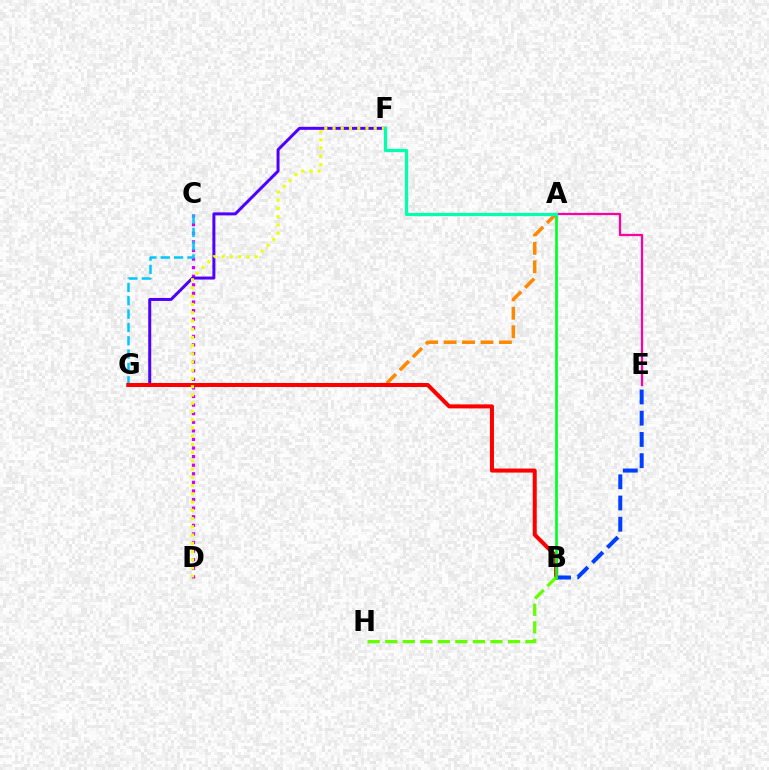{('A', 'G'): [{'color': '#ff8800', 'line_style': 'dashed', 'thickness': 2.51}], ('C', 'D'): [{'color': '#d600ff', 'line_style': 'dotted', 'thickness': 2.33}], ('B', 'E'): [{'color': '#003fff', 'line_style': 'dashed', 'thickness': 2.89}], ('C', 'G'): [{'color': '#00c7ff', 'line_style': 'dashed', 'thickness': 1.81}], ('F', 'G'): [{'color': '#4f00ff', 'line_style': 'solid', 'thickness': 2.16}], ('B', 'G'): [{'color': '#ff0000', 'line_style': 'solid', 'thickness': 2.9}], ('D', 'F'): [{'color': '#eeff00', 'line_style': 'dotted', 'thickness': 2.24}], ('B', 'H'): [{'color': '#66ff00', 'line_style': 'dashed', 'thickness': 2.38}], ('A', 'B'): [{'color': '#00ff27', 'line_style': 'solid', 'thickness': 1.93}], ('A', 'E'): [{'color': '#ff00a0', 'line_style': 'solid', 'thickness': 1.62}], ('A', 'F'): [{'color': '#00ffaf', 'line_style': 'solid', 'thickness': 2.32}]}